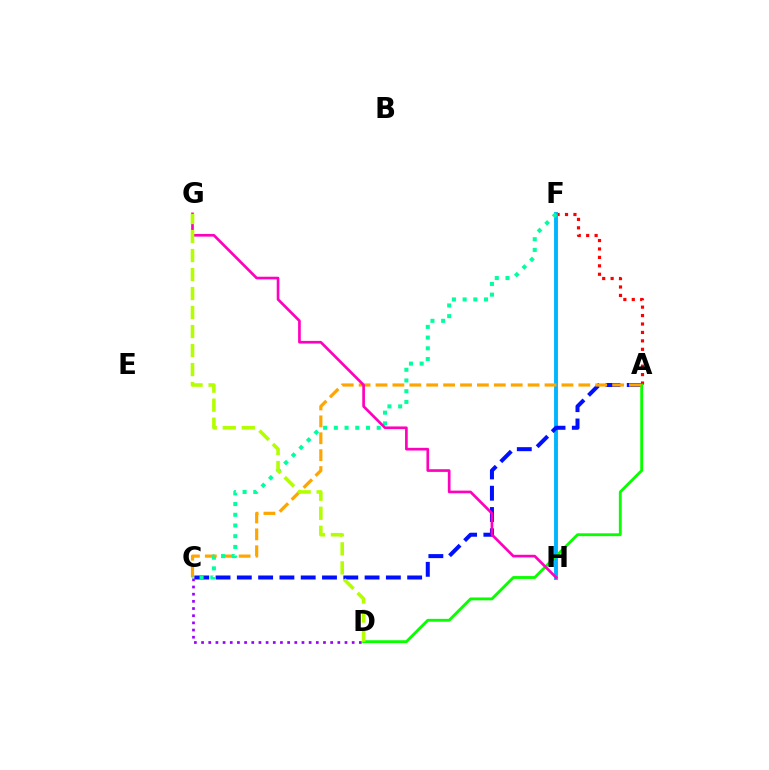{('A', 'F'): [{'color': '#ff0000', 'line_style': 'dotted', 'thickness': 2.29}], ('F', 'H'): [{'color': '#00b5ff', 'line_style': 'solid', 'thickness': 2.78}], ('A', 'C'): [{'color': '#0010ff', 'line_style': 'dashed', 'thickness': 2.89}, {'color': '#ffa500', 'line_style': 'dashed', 'thickness': 2.3}], ('C', 'D'): [{'color': '#9b00ff', 'line_style': 'dotted', 'thickness': 1.95}], ('A', 'D'): [{'color': '#08ff00', 'line_style': 'solid', 'thickness': 2.05}], ('C', 'F'): [{'color': '#00ff9d', 'line_style': 'dotted', 'thickness': 2.91}], ('G', 'H'): [{'color': '#ff00bd', 'line_style': 'solid', 'thickness': 1.93}], ('D', 'G'): [{'color': '#b3ff00', 'line_style': 'dashed', 'thickness': 2.58}]}